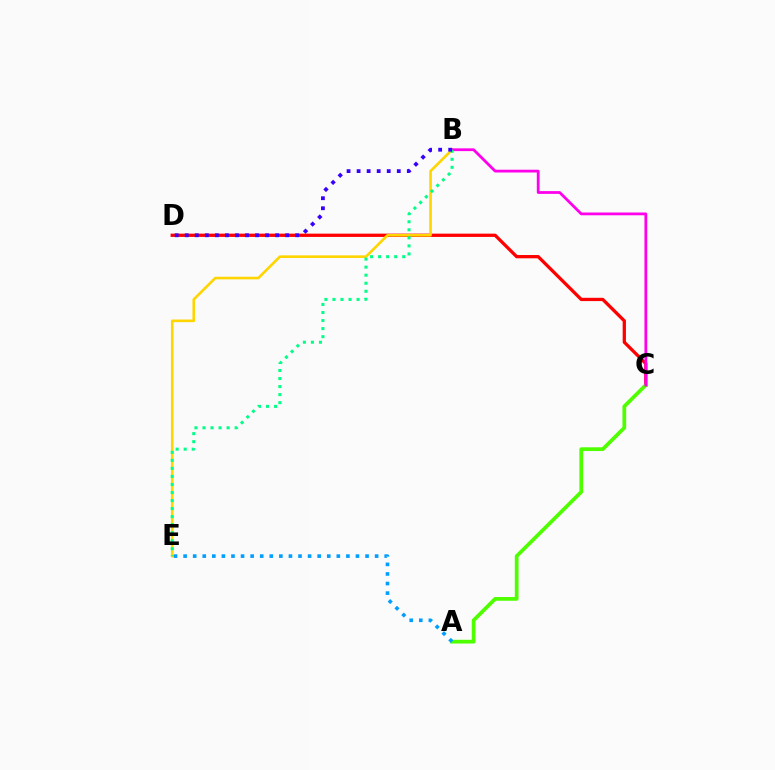{('C', 'D'): [{'color': '#ff0000', 'line_style': 'solid', 'thickness': 2.36}], ('A', 'C'): [{'color': '#4fff00', 'line_style': 'solid', 'thickness': 2.69}], ('B', 'E'): [{'color': '#ffd500', 'line_style': 'solid', 'thickness': 1.88}, {'color': '#00ff86', 'line_style': 'dotted', 'thickness': 2.18}], ('B', 'C'): [{'color': '#ff00ed', 'line_style': 'solid', 'thickness': 2.0}], ('A', 'E'): [{'color': '#009eff', 'line_style': 'dotted', 'thickness': 2.6}], ('B', 'D'): [{'color': '#3700ff', 'line_style': 'dotted', 'thickness': 2.73}]}